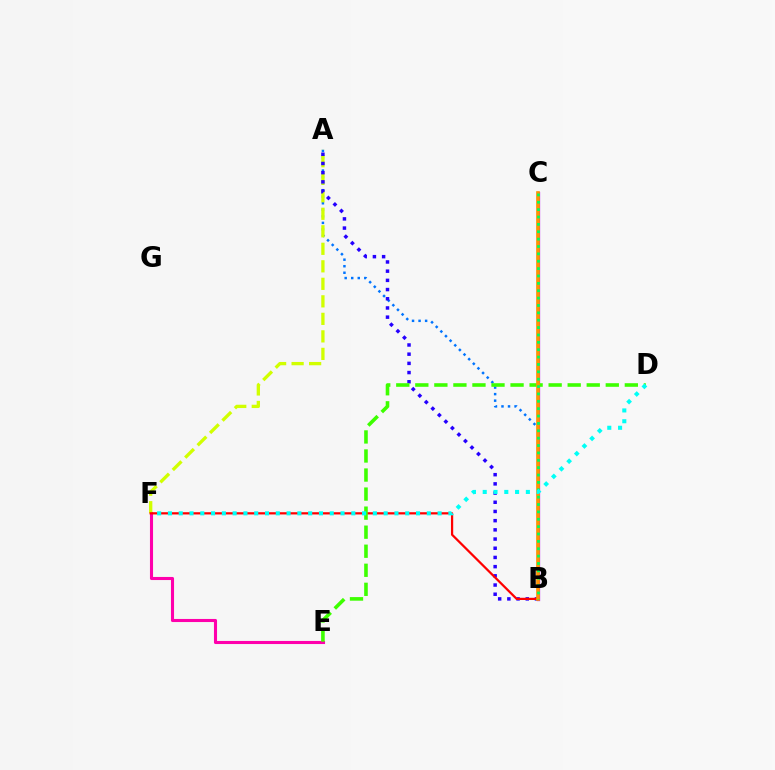{('A', 'B'): [{'color': '#0074ff', 'line_style': 'dotted', 'thickness': 1.78}, {'color': '#2500ff', 'line_style': 'dotted', 'thickness': 2.5}], ('E', 'F'): [{'color': '#ff00ac', 'line_style': 'solid', 'thickness': 2.22}], ('A', 'F'): [{'color': '#d1ff00', 'line_style': 'dashed', 'thickness': 2.38}], ('B', 'C'): [{'color': '#b900ff', 'line_style': 'solid', 'thickness': 2.36}, {'color': '#ff9400', 'line_style': 'solid', 'thickness': 2.63}, {'color': '#00ff5c', 'line_style': 'dotted', 'thickness': 2.0}], ('B', 'F'): [{'color': '#ff0000', 'line_style': 'solid', 'thickness': 1.6}], ('D', 'E'): [{'color': '#3dff00', 'line_style': 'dashed', 'thickness': 2.59}], ('D', 'F'): [{'color': '#00fff6', 'line_style': 'dotted', 'thickness': 2.93}]}